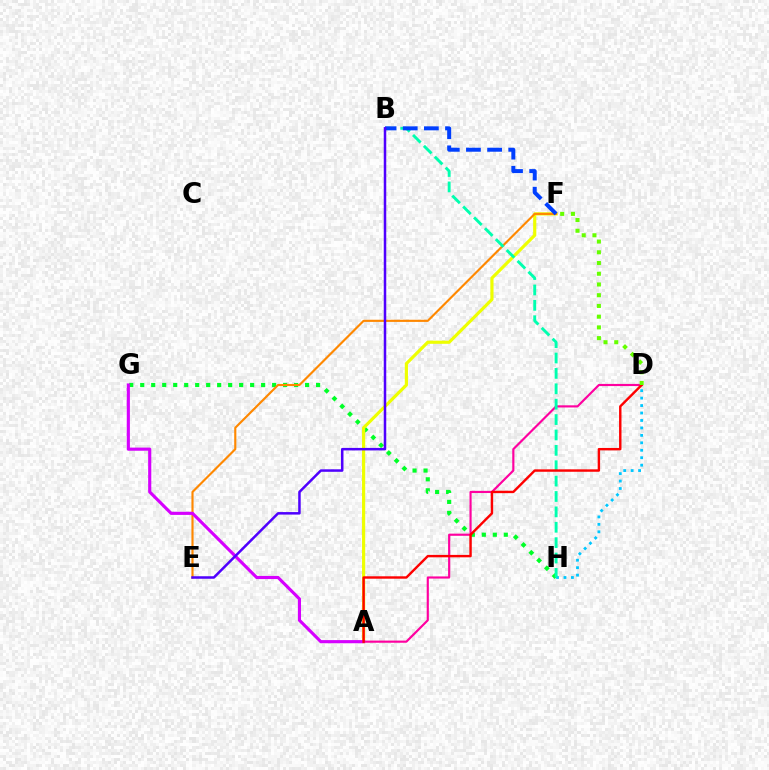{('G', 'H'): [{'color': '#00ff27', 'line_style': 'dotted', 'thickness': 2.99}], ('A', 'F'): [{'color': '#eeff00', 'line_style': 'solid', 'thickness': 2.28}], ('E', 'F'): [{'color': '#ff8800', 'line_style': 'solid', 'thickness': 1.54}], ('D', 'H'): [{'color': '#00c7ff', 'line_style': 'dotted', 'thickness': 2.02}], ('A', 'D'): [{'color': '#ff00a0', 'line_style': 'solid', 'thickness': 1.55}, {'color': '#ff0000', 'line_style': 'solid', 'thickness': 1.74}], ('A', 'G'): [{'color': '#d600ff', 'line_style': 'solid', 'thickness': 2.25}], ('B', 'H'): [{'color': '#00ffaf', 'line_style': 'dashed', 'thickness': 2.09}], ('B', 'F'): [{'color': '#003fff', 'line_style': 'dashed', 'thickness': 2.87}], ('D', 'F'): [{'color': '#66ff00', 'line_style': 'dotted', 'thickness': 2.92}], ('B', 'E'): [{'color': '#4f00ff', 'line_style': 'solid', 'thickness': 1.81}]}